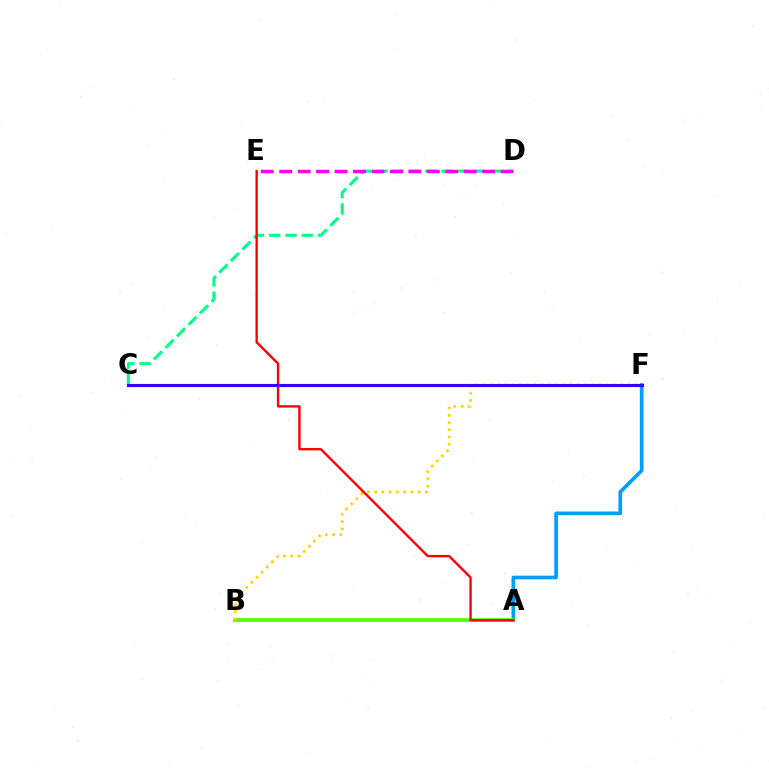{('A', 'F'): [{'color': '#009eff', 'line_style': 'solid', 'thickness': 2.63}], ('A', 'B'): [{'color': '#4fff00', 'line_style': 'solid', 'thickness': 2.68}], ('C', 'D'): [{'color': '#00ff86', 'line_style': 'dashed', 'thickness': 2.21}], ('B', 'F'): [{'color': '#ffd500', 'line_style': 'dotted', 'thickness': 1.97}], ('A', 'E'): [{'color': '#ff0000', 'line_style': 'solid', 'thickness': 1.72}], ('C', 'F'): [{'color': '#3700ff', 'line_style': 'solid', 'thickness': 2.22}], ('D', 'E'): [{'color': '#ff00ed', 'line_style': 'dashed', 'thickness': 2.51}]}